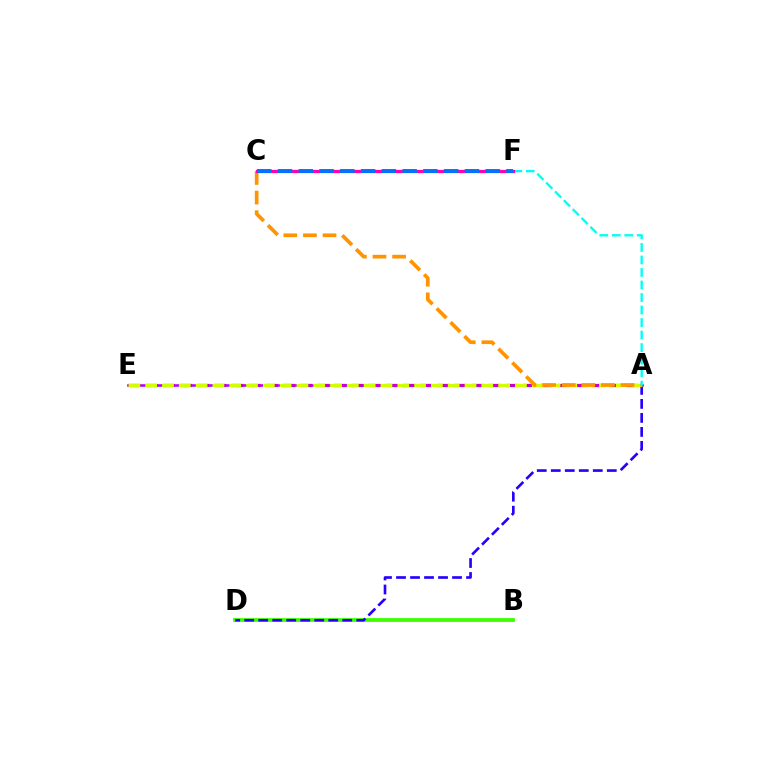{('A', 'E'): [{'color': '#ff0000', 'line_style': 'dashed', 'thickness': 2.33}, {'color': '#b900ff', 'line_style': 'solid', 'thickness': 1.87}, {'color': '#d1ff00', 'line_style': 'dashed', 'thickness': 2.28}], ('B', 'D'): [{'color': '#3dff00', 'line_style': 'solid', 'thickness': 2.72}], ('C', 'F'): [{'color': '#00ff5c', 'line_style': 'dashed', 'thickness': 1.9}, {'color': '#ff00ac', 'line_style': 'solid', 'thickness': 2.33}, {'color': '#0074ff', 'line_style': 'dashed', 'thickness': 2.82}], ('A', 'D'): [{'color': '#2500ff', 'line_style': 'dashed', 'thickness': 1.9}], ('A', 'C'): [{'color': '#ff9400', 'line_style': 'dashed', 'thickness': 2.66}], ('A', 'F'): [{'color': '#00fff6', 'line_style': 'dashed', 'thickness': 1.7}]}